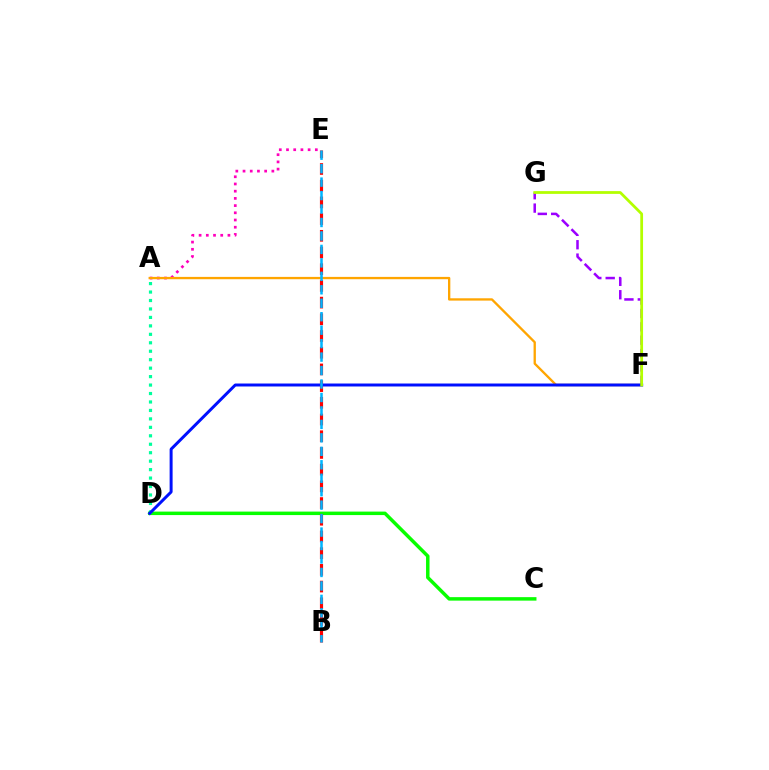{('A', 'E'): [{'color': '#ff00bd', 'line_style': 'dotted', 'thickness': 1.96}], ('C', 'D'): [{'color': '#08ff00', 'line_style': 'solid', 'thickness': 2.51}], ('A', 'D'): [{'color': '#00ff9d', 'line_style': 'dotted', 'thickness': 2.3}], ('A', 'F'): [{'color': '#ffa500', 'line_style': 'solid', 'thickness': 1.67}], ('B', 'E'): [{'color': '#ff0000', 'line_style': 'dashed', 'thickness': 2.27}, {'color': '#00b5ff', 'line_style': 'dashed', 'thickness': 1.83}], ('F', 'G'): [{'color': '#9b00ff', 'line_style': 'dashed', 'thickness': 1.82}, {'color': '#b3ff00', 'line_style': 'solid', 'thickness': 1.99}], ('D', 'F'): [{'color': '#0010ff', 'line_style': 'solid', 'thickness': 2.14}]}